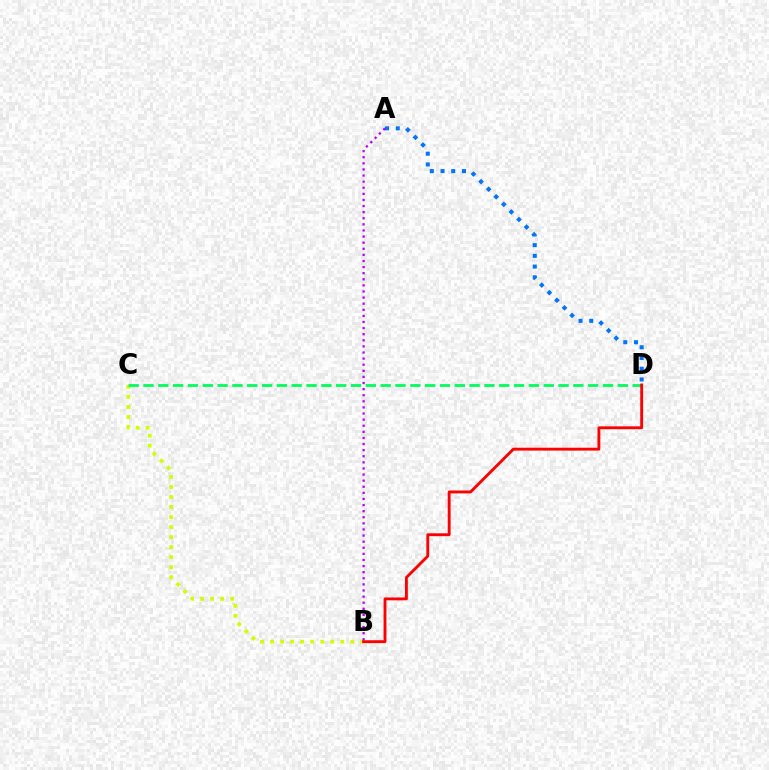{('A', 'D'): [{'color': '#0074ff', 'line_style': 'dotted', 'thickness': 2.91}], ('B', 'C'): [{'color': '#d1ff00', 'line_style': 'dotted', 'thickness': 2.72}], ('A', 'B'): [{'color': '#b900ff', 'line_style': 'dotted', 'thickness': 1.66}], ('C', 'D'): [{'color': '#00ff5c', 'line_style': 'dashed', 'thickness': 2.01}], ('B', 'D'): [{'color': '#ff0000', 'line_style': 'solid', 'thickness': 2.06}]}